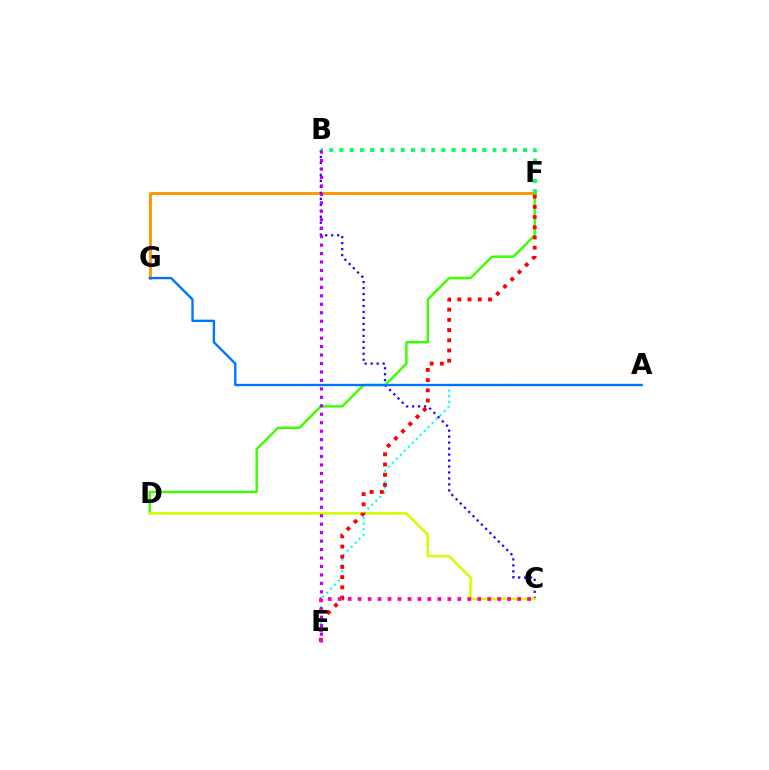{('F', 'G'): [{'color': '#ff9400', 'line_style': 'solid', 'thickness': 2.04}], ('B', 'C'): [{'color': '#2500ff', 'line_style': 'dotted', 'thickness': 1.62}], ('D', 'F'): [{'color': '#3dff00', 'line_style': 'solid', 'thickness': 1.76}], ('B', 'F'): [{'color': '#00ff5c', 'line_style': 'dotted', 'thickness': 2.77}], ('A', 'E'): [{'color': '#00fff6', 'line_style': 'dotted', 'thickness': 1.53}], ('A', 'G'): [{'color': '#0074ff', 'line_style': 'solid', 'thickness': 1.69}], ('C', 'D'): [{'color': '#d1ff00', 'line_style': 'solid', 'thickness': 1.81}], ('E', 'F'): [{'color': '#ff0000', 'line_style': 'dotted', 'thickness': 2.77}], ('B', 'E'): [{'color': '#b900ff', 'line_style': 'dotted', 'thickness': 2.3}], ('C', 'E'): [{'color': '#ff00ac', 'line_style': 'dotted', 'thickness': 2.71}]}